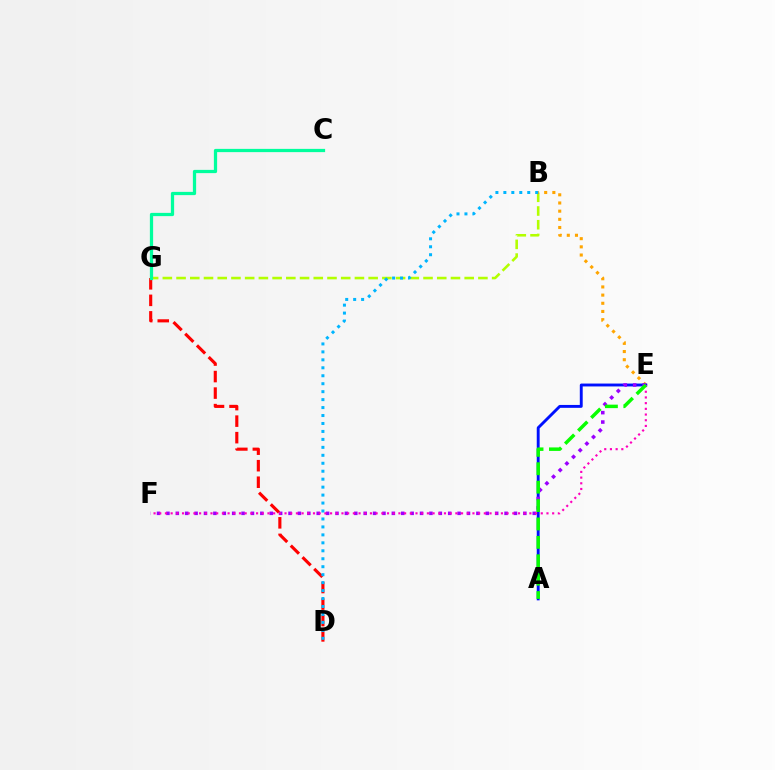{('B', 'G'): [{'color': '#b3ff00', 'line_style': 'dashed', 'thickness': 1.86}], ('B', 'E'): [{'color': '#ffa500', 'line_style': 'dotted', 'thickness': 2.22}], ('A', 'E'): [{'color': '#0010ff', 'line_style': 'solid', 'thickness': 2.08}, {'color': '#08ff00', 'line_style': 'dashed', 'thickness': 2.5}], ('E', 'F'): [{'color': '#9b00ff', 'line_style': 'dotted', 'thickness': 2.55}, {'color': '#ff00bd', 'line_style': 'dotted', 'thickness': 1.55}], ('D', 'G'): [{'color': '#ff0000', 'line_style': 'dashed', 'thickness': 2.24}], ('B', 'D'): [{'color': '#00b5ff', 'line_style': 'dotted', 'thickness': 2.16}], ('C', 'G'): [{'color': '#00ff9d', 'line_style': 'solid', 'thickness': 2.34}]}